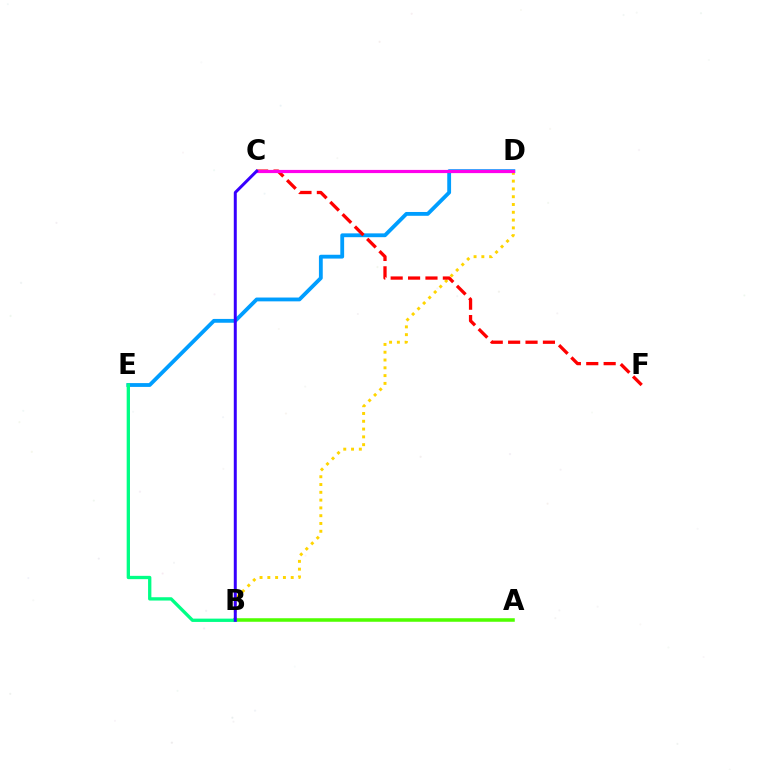{('B', 'D'): [{'color': '#ffd500', 'line_style': 'dotted', 'thickness': 2.12}], ('D', 'E'): [{'color': '#009eff', 'line_style': 'solid', 'thickness': 2.75}], ('A', 'B'): [{'color': '#4fff00', 'line_style': 'solid', 'thickness': 2.55}], ('C', 'F'): [{'color': '#ff0000', 'line_style': 'dashed', 'thickness': 2.36}], ('C', 'D'): [{'color': '#ff00ed', 'line_style': 'solid', 'thickness': 2.29}], ('B', 'E'): [{'color': '#00ff86', 'line_style': 'solid', 'thickness': 2.39}], ('B', 'C'): [{'color': '#3700ff', 'line_style': 'solid', 'thickness': 2.15}]}